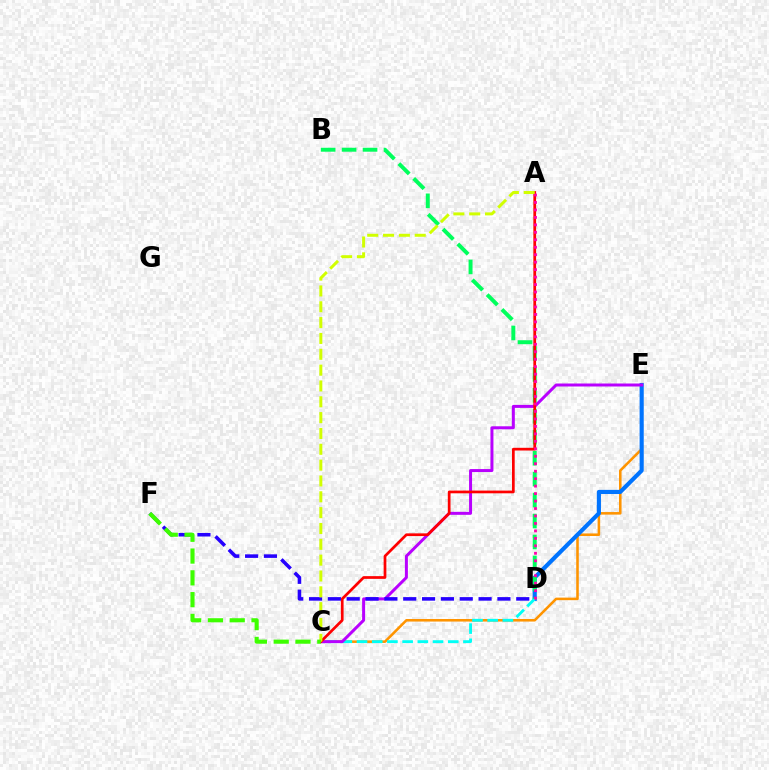{('C', 'E'): [{'color': '#ff9400', 'line_style': 'solid', 'thickness': 1.84}, {'color': '#b900ff', 'line_style': 'solid', 'thickness': 2.15}], ('D', 'E'): [{'color': '#0074ff', 'line_style': 'solid', 'thickness': 2.98}], ('C', 'D'): [{'color': '#00fff6', 'line_style': 'dashed', 'thickness': 2.07}], ('B', 'D'): [{'color': '#00ff5c', 'line_style': 'dashed', 'thickness': 2.85}], ('A', 'C'): [{'color': '#ff0000', 'line_style': 'solid', 'thickness': 1.96}, {'color': '#d1ff00', 'line_style': 'dashed', 'thickness': 2.15}], ('D', 'F'): [{'color': '#2500ff', 'line_style': 'dashed', 'thickness': 2.56}], ('A', 'D'): [{'color': '#ff00ac', 'line_style': 'dotted', 'thickness': 2.03}], ('C', 'F'): [{'color': '#3dff00', 'line_style': 'dashed', 'thickness': 2.96}]}